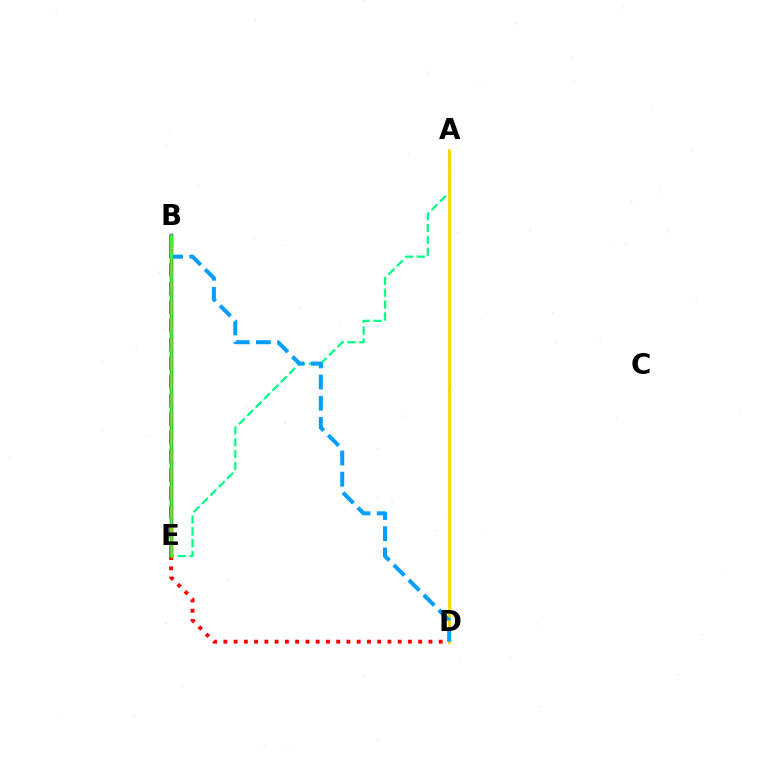{('B', 'E'): [{'color': '#3700ff', 'line_style': 'solid', 'thickness': 2.5}, {'color': '#ff00ed', 'line_style': 'dashed', 'thickness': 2.53}, {'color': '#4fff00', 'line_style': 'solid', 'thickness': 1.84}], ('A', 'E'): [{'color': '#00ff86', 'line_style': 'dashed', 'thickness': 1.61}], ('A', 'D'): [{'color': '#ffd500', 'line_style': 'solid', 'thickness': 2.04}], ('D', 'E'): [{'color': '#ff0000', 'line_style': 'dotted', 'thickness': 2.79}], ('B', 'D'): [{'color': '#009eff', 'line_style': 'dashed', 'thickness': 2.88}]}